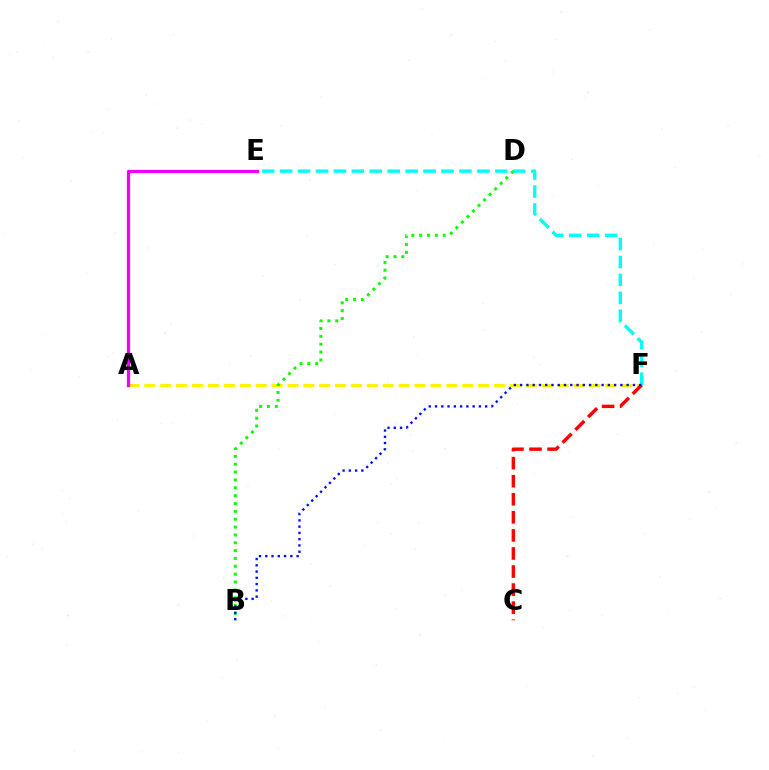{('A', 'F'): [{'color': '#fcf500', 'line_style': 'dashed', 'thickness': 2.16}], ('E', 'F'): [{'color': '#00fff6', 'line_style': 'dashed', 'thickness': 2.44}], ('A', 'E'): [{'color': '#ee00ff', 'line_style': 'solid', 'thickness': 2.36}], ('C', 'F'): [{'color': '#ff0000', 'line_style': 'dashed', 'thickness': 2.45}], ('B', 'D'): [{'color': '#08ff00', 'line_style': 'dotted', 'thickness': 2.13}], ('B', 'F'): [{'color': '#0010ff', 'line_style': 'dotted', 'thickness': 1.7}]}